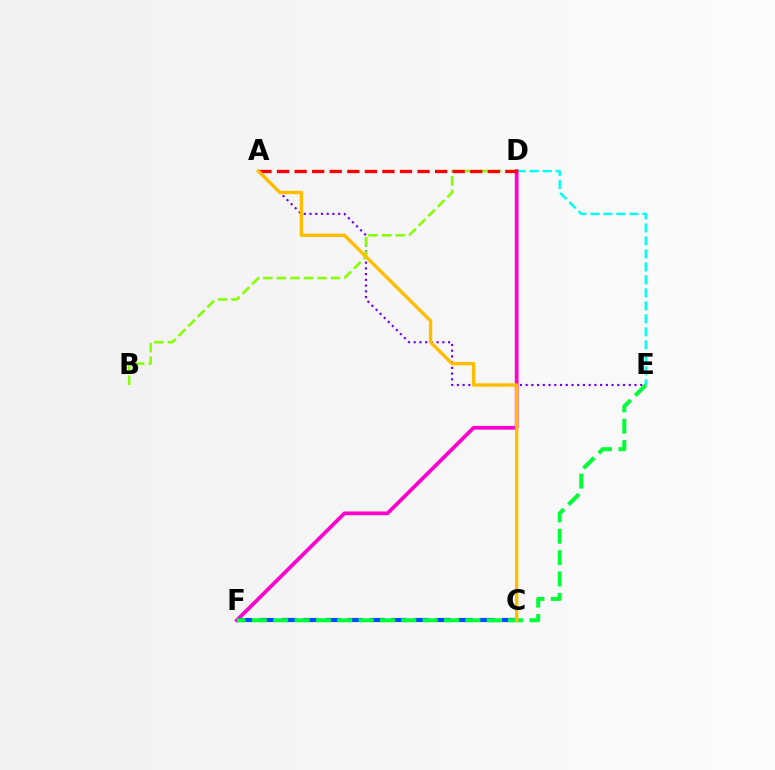{('D', 'E'): [{'color': '#00fff6', 'line_style': 'dashed', 'thickness': 1.76}], ('A', 'E'): [{'color': '#7200ff', 'line_style': 'dotted', 'thickness': 1.56}], ('D', 'F'): [{'color': '#ff00cf', 'line_style': 'solid', 'thickness': 2.68}], ('B', 'D'): [{'color': '#84ff00', 'line_style': 'dashed', 'thickness': 1.84}], ('C', 'F'): [{'color': '#004bff', 'line_style': 'dashed', 'thickness': 2.99}], ('E', 'F'): [{'color': '#00ff39', 'line_style': 'dashed', 'thickness': 2.9}], ('A', 'D'): [{'color': '#ff0000', 'line_style': 'dashed', 'thickness': 2.39}], ('A', 'C'): [{'color': '#ffbd00', 'line_style': 'solid', 'thickness': 2.44}]}